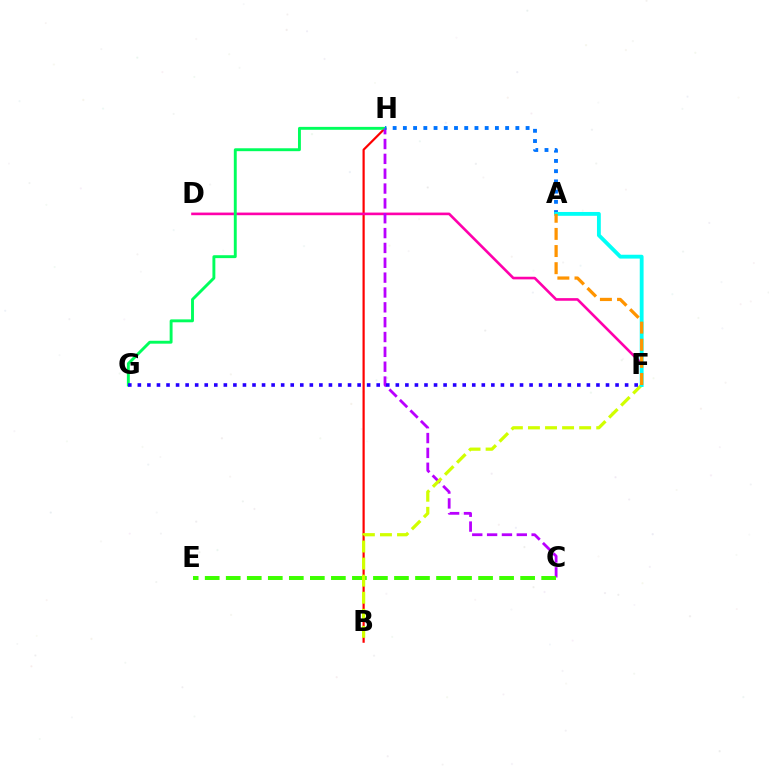{('B', 'H'): [{'color': '#ff0000', 'line_style': 'solid', 'thickness': 1.58}], ('D', 'F'): [{'color': '#ff00ac', 'line_style': 'solid', 'thickness': 1.89}], ('G', 'H'): [{'color': '#00ff5c', 'line_style': 'solid', 'thickness': 2.09}], ('C', 'H'): [{'color': '#b900ff', 'line_style': 'dashed', 'thickness': 2.02}], ('C', 'E'): [{'color': '#3dff00', 'line_style': 'dashed', 'thickness': 2.86}], ('A', 'H'): [{'color': '#0074ff', 'line_style': 'dotted', 'thickness': 2.78}], ('B', 'F'): [{'color': '#d1ff00', 'line_style': 'dashed', 'thickness': 2.32}], ('A', 'F'): [{'color': '#00fff6', 'line_style': 'solid', 'thickness': 2.77}, {'color': '#ff9400', 'line_style': 'dashed', 'thickness': 2.33}], ('F', 'G'): [{'color': '#2500ff', 'line_style': 'dotted', 'thickness': 2.6}]}